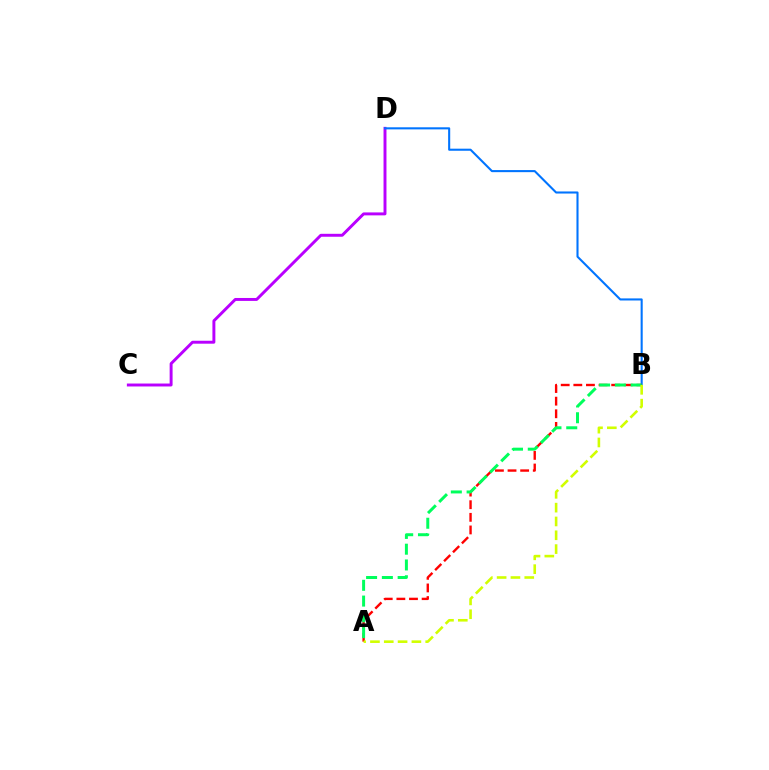{('C', 'D'): [{'color': '#b900ff', 'line_style': 'solid', 'thickness': 2.12}], ('B', 'D'): [{'color': '#0074ff', 'line_style': 'solid', 'thickness': 1.5}], ('A', 'B'): [{'color': '#ff0000', 'line_style': 'dashed', 'thickness': 1.71}, {'color': '#00ff5c', 'line_style': 'dashed', 'thickness': 2.14}, {'color': '#d1ff00', 'line_style': 'dashed', 'thickness': 1.88}]}